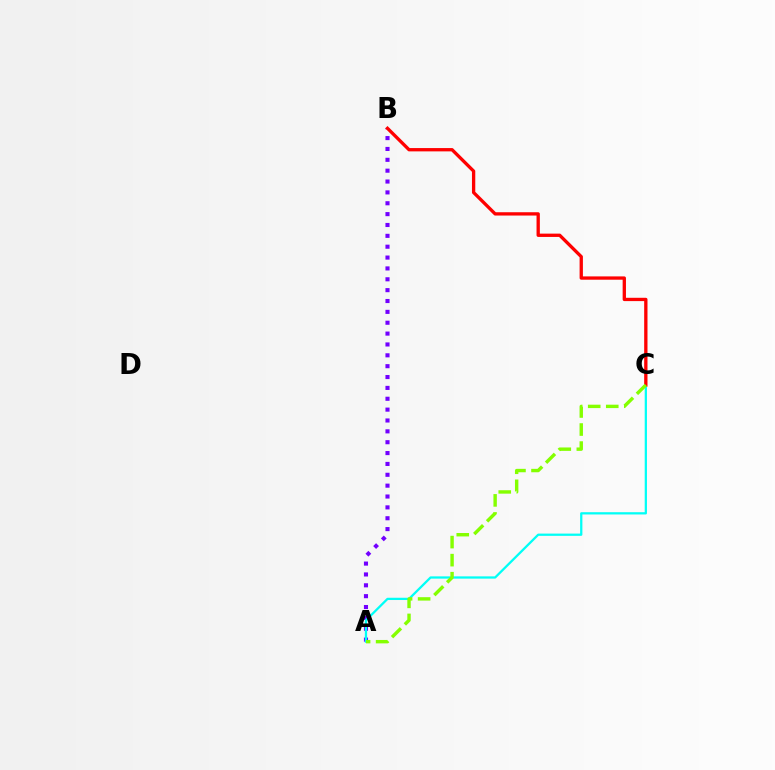{('A', 'B'): [{'color': '#7200ff', 'line_style': 'dotted', 'thickness': 2.95}], ('A', 'C'): [{'color': '#00fff6', 'line_style': 'solid', 'thickness': 1.63}, {'color': '#84ff00', 'line_style': 'dashed', 'thickness': 2.45}], ('B', 'C'): [{'color': '#ff0000', 'line_style': 'solid', 'thickness': 2.38}]}